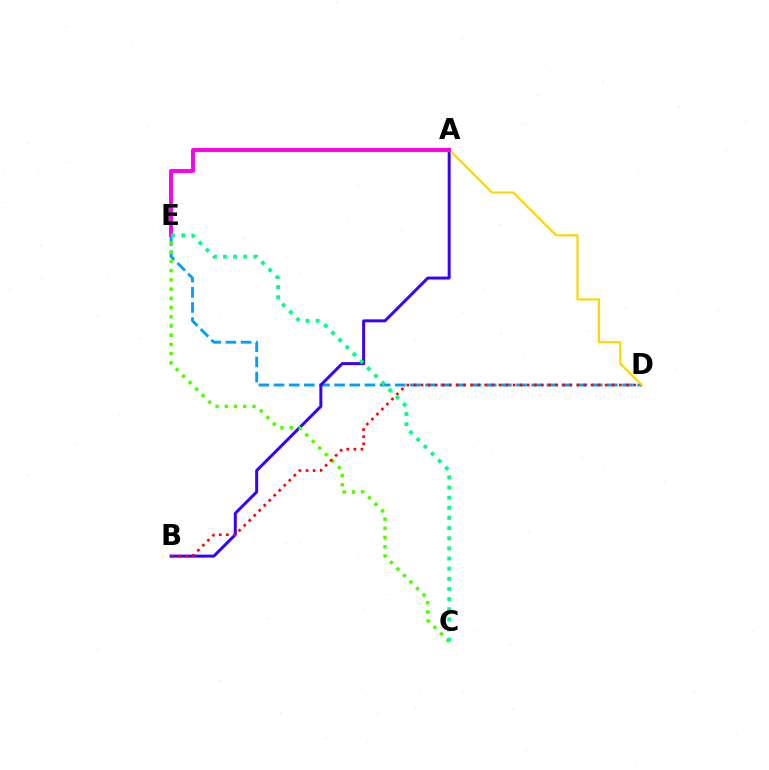{('D', 'E'): [{'color': '#009eff', 'line_style': 'dashed', 'thickness': 2.06}], ('A', 'B'): [{'color': '#3700ff', 'line_style': 'solid', 'thickness': 2.14}], ('C', 'E'): [{'color': '#4fff00', 'line_style': 'dotted', 'thickness': 2.5}, {'color': '#00ff86', 'line_style': 'dotted', 'thickness': 2.75}], ('B', 'D'): [{'color': '#ff0000', 'line_style': 'dotted', 'thickness': 1.92}], ('A', 'D'): [{'color': '#ffd500', 'line_style': 'solid', 'thickness': 1.54}], ('A', 'E'): [{'color': '#ff00ed', 'line_style': 'solid', 'thickness': 2.84}]}